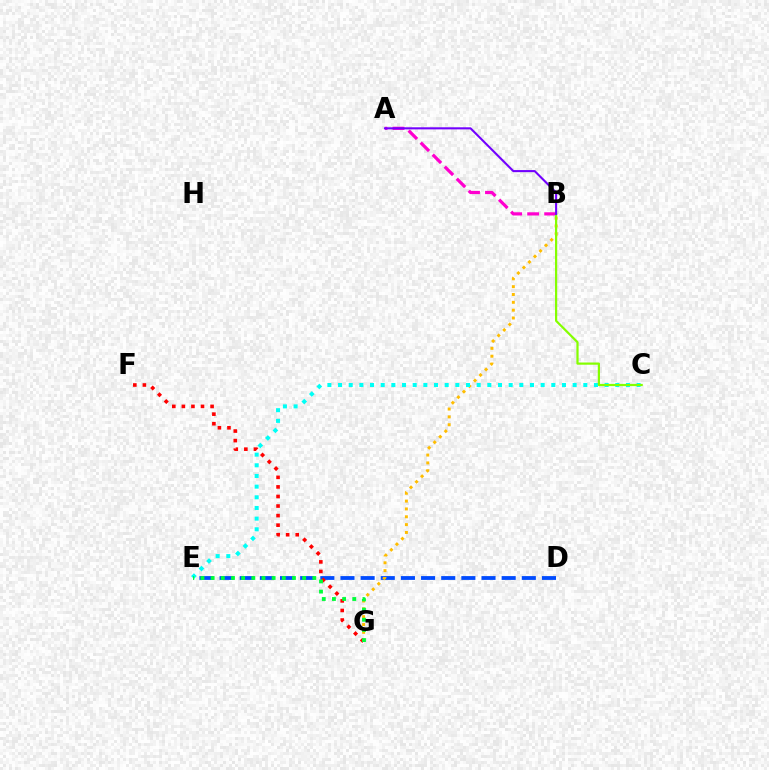{('D', 'E'): [{'color': '#004bff', 'line_style': 'dashed', 'thickness': 2.74}], ('F', 'G'): [{'color': '#ff0000', 'line_style': 'dotted', 'thickness': 2.6}], ('A', 'B'): [{'color': '#ff00cf', 'line_style': 'dashed', 'thickness': 2.31}, {'color': '#7200ff', 'line_style': 'solid', 'thickness': 1.5}], ('B', 'G'): [{'color': '#ffbd00', 'line_style': 'dotted', 'thickness': 2.13}], ('C', 'E'): [{'color': '#00fff6', 'line_style': 'dotted', 'thickness': 2.9}], ('E', 'G'): [{'color': '#00ff39', 'line_style': 'dotted', 'thickness': 2.76}], ('B', 'C'): [{'color': '#84ff00', 'line_style': 'solid', 'thickness': 1.59}]}